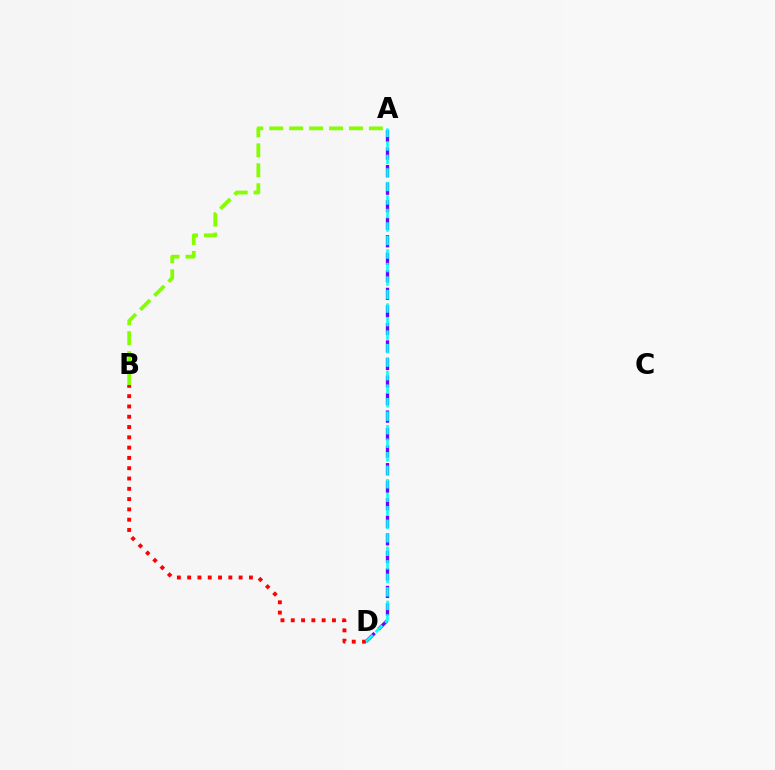{('B', 'D'): [{'color': '#ff0000', 'line_style': 'dotted', 'thickness': 2.8}], ('A', 'D'): [{'color': '#7200ff', 'line_style': 'dashed', 'thickness': 2.38}, {'color': '#00fff6', 'line_style': 'dashed', 'thickness': 1.84}], ('A', 'B'): [{'color': '#84ff00', 'line_style': 'dashed', 'thickness': 2.71}]}